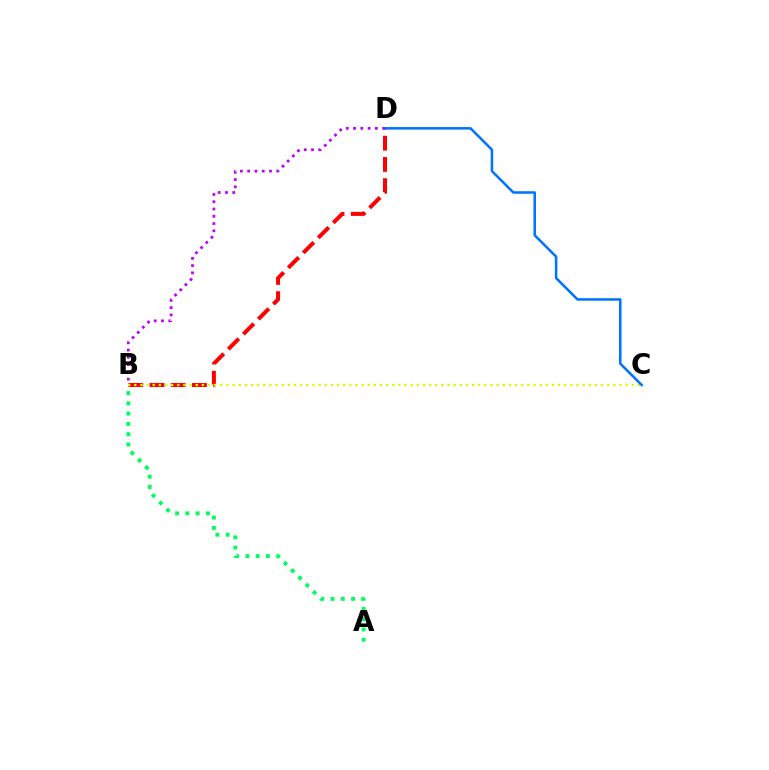{('B', 'D'): [{'color': '#ff0000', 'line_style': 'dashed', 'thickness': 2.88}, {'color': '#b900ff', 'line_style': 'dotted', 'thickness': 1.98}], ('B', 'C'): [{'color': '#d1ff00', 'line_style': 'dotted', 'thickness': 1.67}], ('A', 'B'): [{'color': '#00ff5c', 'line_style': 'dotted', 'thickness': 2.79}], ('C', 'D'): [{'color': '#0074ff', 'line_style': 'solid', 'thickness': 1.83}]}